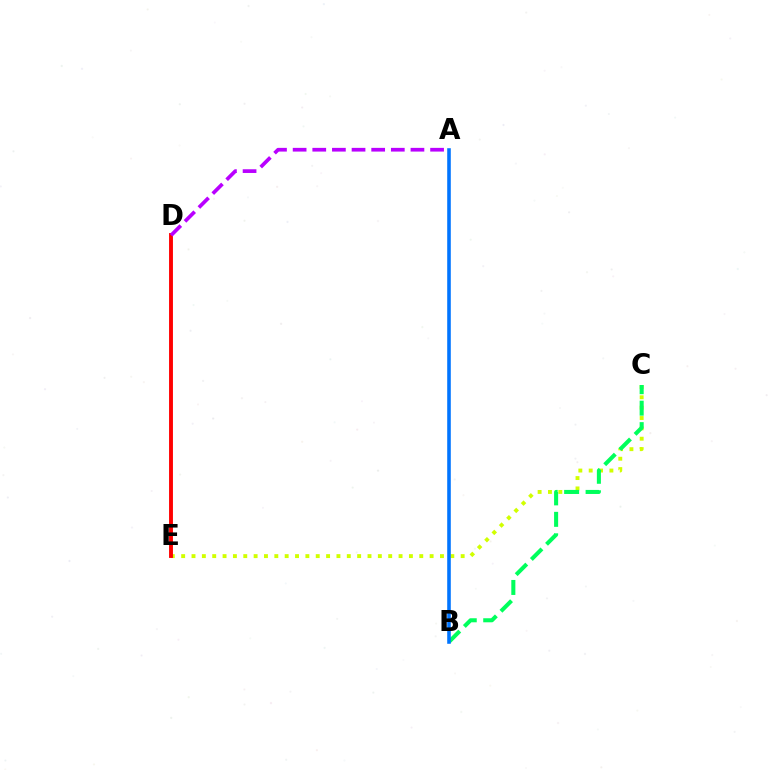{('C', 'E'): [{'color': '#d1ff00', 'line_style': 'dotted', 'thickness': 2.81}], ('B', 'C'): [{'color': '#00ff5c', 'line_style': 'dashed', 'thickness': 2.92}], ('D', 'E'): [{'color': '#ff0000', 'line_style': 'solid', 'thickness': 2.8}], ('A', 'D'): [{'color': '#b900ff', 'line_style': 'dashed', 'thickness': 2.67}], ('A', 'B'): [{'color': '#0074ff', 'line_style': 'solid', 'thickness': 2.57}]}